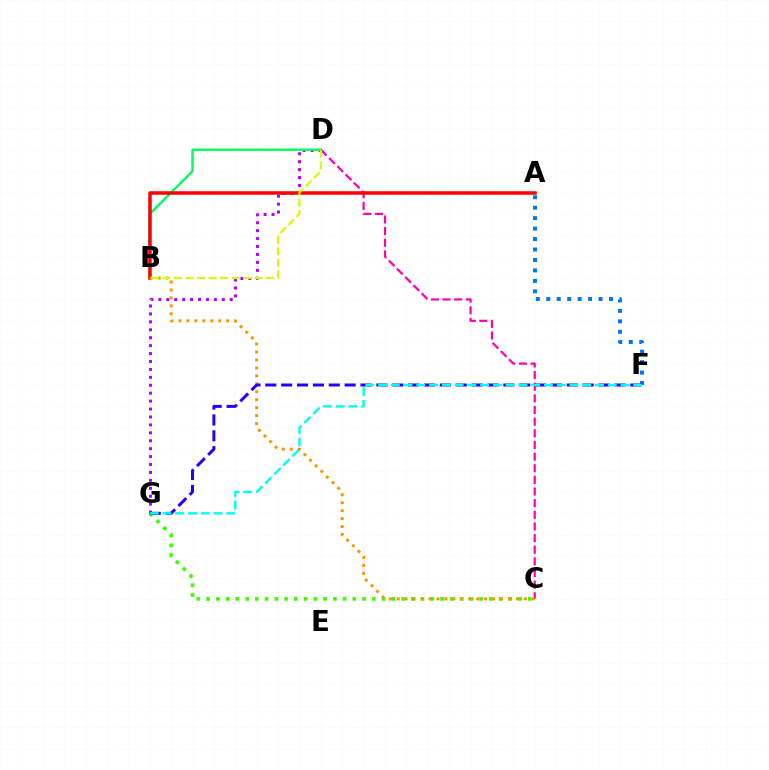{('C', 'G'): [{'color': '#3dff00', 'line_style': 'dotted', 'thickness': 2.65}], ('D', 'G'): [{'color': '#b900ff', 'line_style': 'dotted', 'thickness': 2.15}], ('B', 'D'): [{'color': '#00ff5c', 'line_style': 'solid', 'thickness': 1.76}, {'color': '#d1ff00', 'line_style': 'dashed', 'thickness': 1.57}], ('C', 'D'): [{'color': '#ff00ac', 'line_style': 'dashed', 'thickness': 1.58}], ('A', 'B'): [{'color': '#ff0000', 'line_style': 'solid', 'thickness': 2.52}], ('A', 'F'): [{'color': '#0074ff', 'line_style': 'dotted', 'thickness': 2.84}], ('B', 'C'): [{'color': '#ff9400', 'line_style': 'dotted', 'thickness': 2.16}], ('F', 'G'): [{'color': '#2500ff', 'line_style': 'dashed', 'thickness': 2.16}, {'color': '#00fff6', 'line_style': 'dashed', 'thickness': 1.73}]}